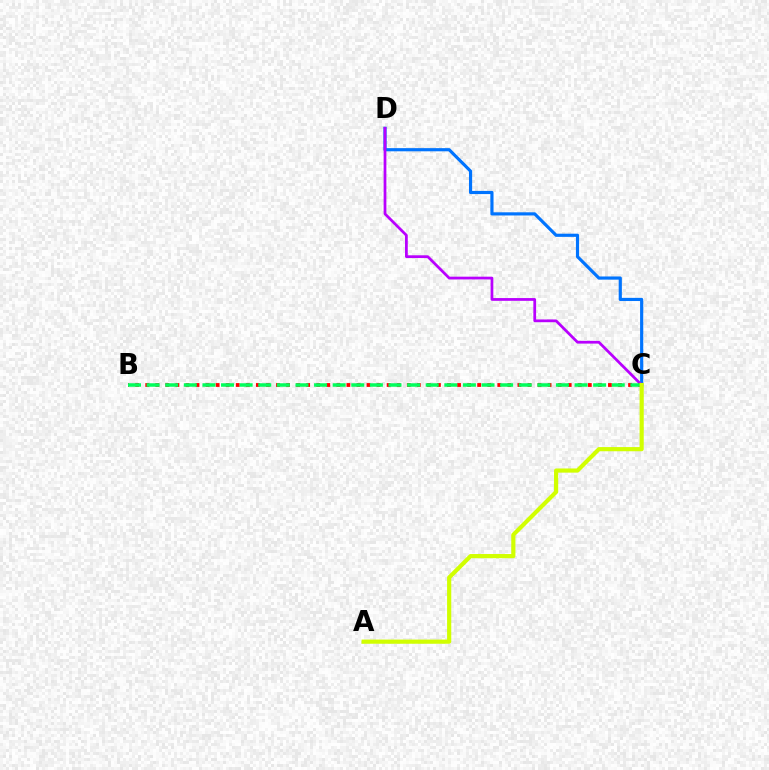{('C', 'D'): [{'color': '#0074ff', 'line_style': 'solid', 'thickness': 2.28}, {'color': '#b900ff', 'line_style': 'solid', 'thickness': 1.98}], ('B', 'C'): [{'color': '#ff0000', 'line_style': 'dotted', 'thickness': 2.73}, {'color': '#00ff5c', 'line_style': 'dashed', 'thickness': 2.53}], ('A', 'C'): [{'color': '#d1ff00', 'line_style': 'solid', 'thickness': 3.0}]}